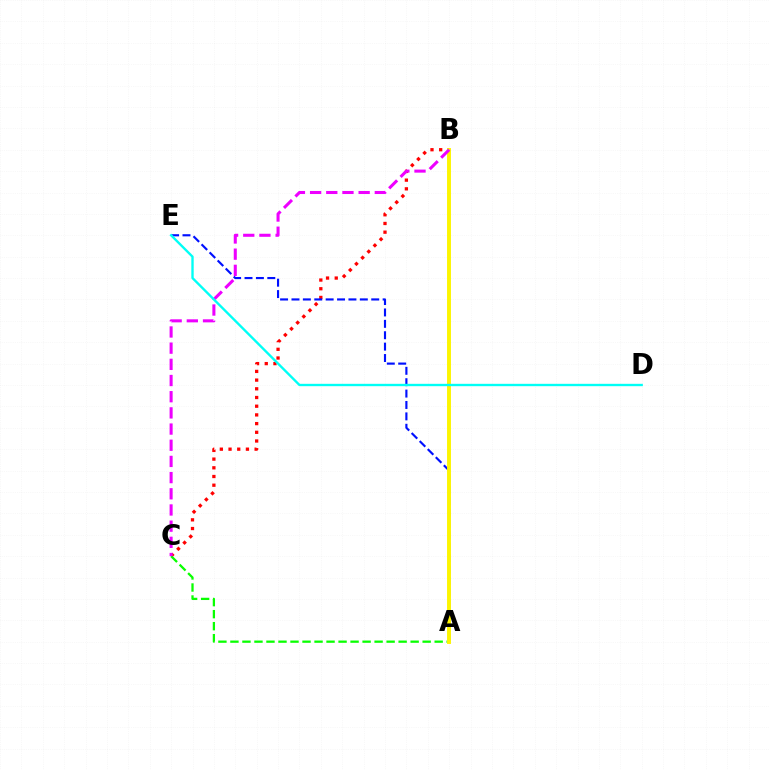{('B', 'C'): [{'color': '#ff0000', 'line_style': 'dotted', 'thickness': 2.36}, {'color': '#ee00ff', 'line_style': 'dashed', 'thickness': 2.2}], ('A', 'C'): [{'color': '#08ff00', 'line_style': 'dashed', 'thickness': 1.63}], ('A', 'E'): [{'color': '#0010ff', 'line_style': 'dashed', 'thickness': 1.55}], ('A', 'B'): [{'color': '#fcf500', 'line_style': 'solid', 'thickness': 2.82}], ('D', 'E'): [{'color': '#00fff6', 'line_style': 'solid', 'thickness': 1.7}]}